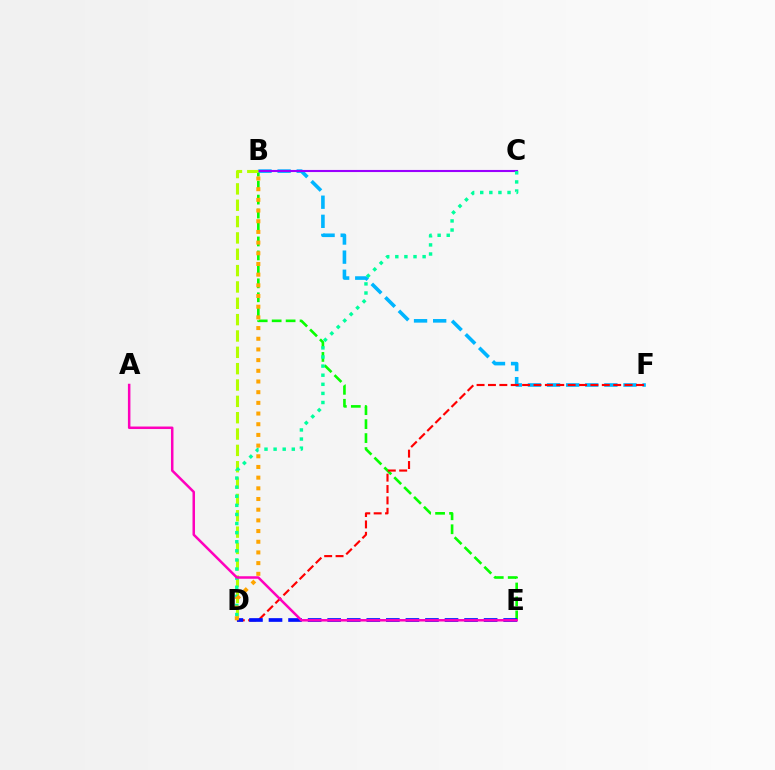{('B', 'E'): [{'color': '#08ff00', 'line_style': 'dashed', 'thickness': 1.9}], ('B', 'F'): [{'color': '#00b5ff', 'line_style': 'dashed', 'thickness': 2.6}], ('B', 'C'): [{'color': '#9b00ff', 'line_style': 'solid', 'thickness': 1.51}], ('D', 'F'): [{'color': '#ff0000', 'line_style': 'dashed', 'thickness': 1.55}], ('D', 'E'): [{'color': '#0010ff', 'line_style': 'dashed', 'thickness': 2.66}], ('B', 'D'): [{'color': '#b3ff00', 'line_style': 'dashed', 'thickness': 2.22}, {'color': '#ffa500', 'line_style': 'dotted', 'thickness': 2.9}], ('C', 'D'): [{'color': '#00ff9d', 'line_style': 'dotted', 'thickness': 2.47}], ('A', 'E'): [{'color': '#ff00bd', 'line_style': 'solid', 'thickness': 1.81}]}